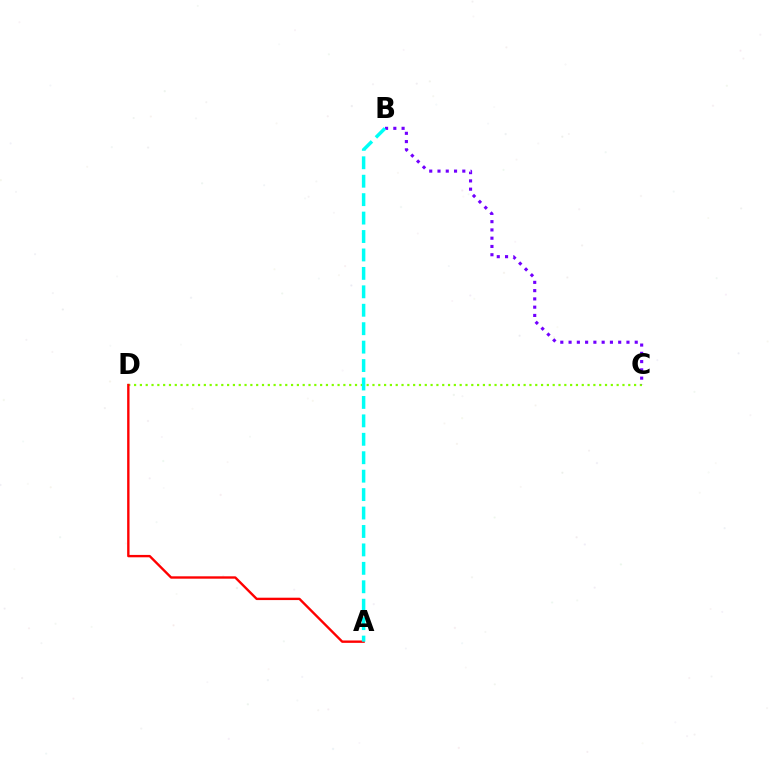{('C', 'D'): [{'color': '#84ff00', 'line_style': 'dotted', 'thickness': 1.58}], ('B', 'C'): [{'color': '#7200ff', 'line_style': 'dotted', 'thickness': 2.25}], ('A', 'D'): [{'color': '#ff0000', 'line_style': 'solid', 'thickness': 1.71}], ('A', 'B'): [{'color': '#00fff6', 'line_style': 'dashed', 'thickness': 2.5}]}